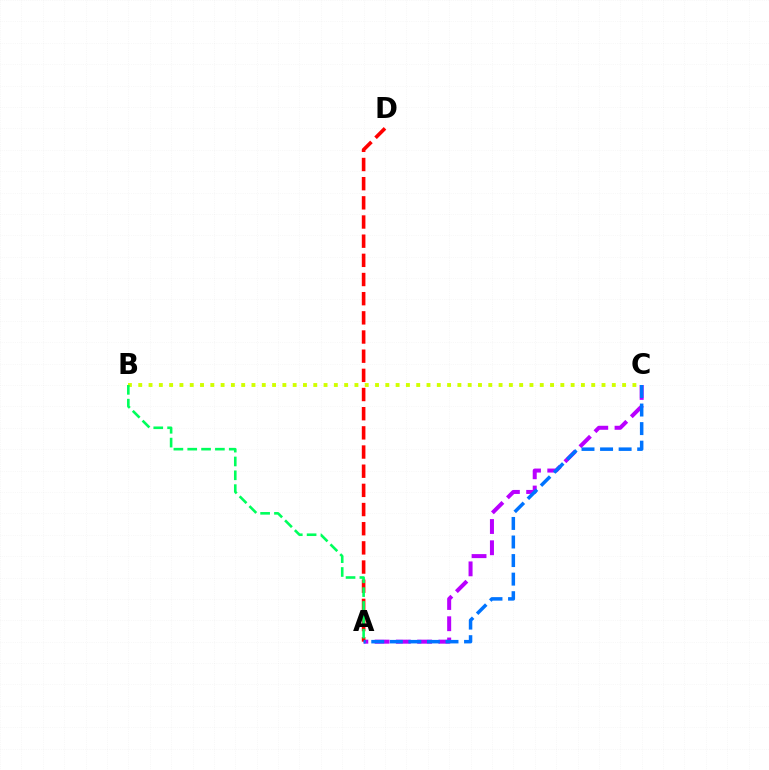{('A', 'C'): [{'color': '#b900ff', 'line_style': 'dashed', 'thickness': 2.89}, {'color': '#0074ff', 'line_style': 'dashed', 'thickness': 2.52}], ('A', 'D'): [{'color': '#ff0000', 'line_style': 'dashed', 'thickness': 2.6}], ('B', 'C'): [{'color': '#d1ff00', 'line_style': 'dotted', 'thickness': 2.8}], ('A', 'B'): [{'color': '#00ff5c', 'line_style': 'dashed', 'thickness': 1.88}]}